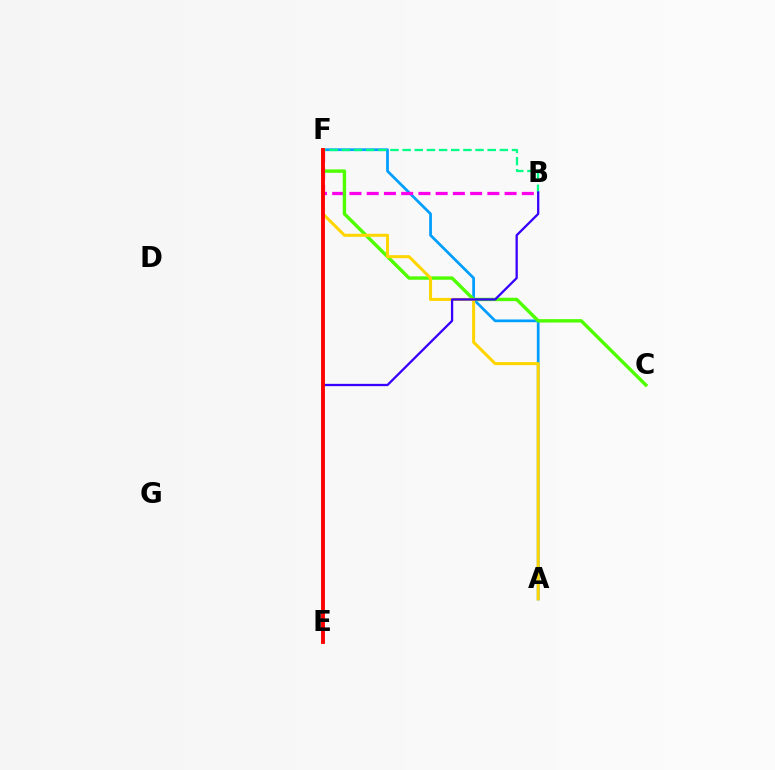{('A', 'F'): [{'color': '#009eff', 'line_style': 'solid', 'thickness': 1.97}, {'color': '#ffd500', 'line_style': 'solid', 'thickness': 2.19}], ('B', 'F'): [{'color': '#ff00ed', 'line_style': 'dashed', 'thickness': 2.34}, {'color': '#00ff86', 'line_style': 'dashed', 'thickness': 1.65}], ('C', 'F'): [{'color': '#4fff00', 'line_style': 'solid', 'thickness': 2.45}], ('B', 'E'): [{'color': '#3700ff', 'line_style': 'solid', 'thickness': 1.65}], ('E', 'F'): [{'color': '#ff0000', 'line_style': 'solid', 'thickness': 2.78}]}